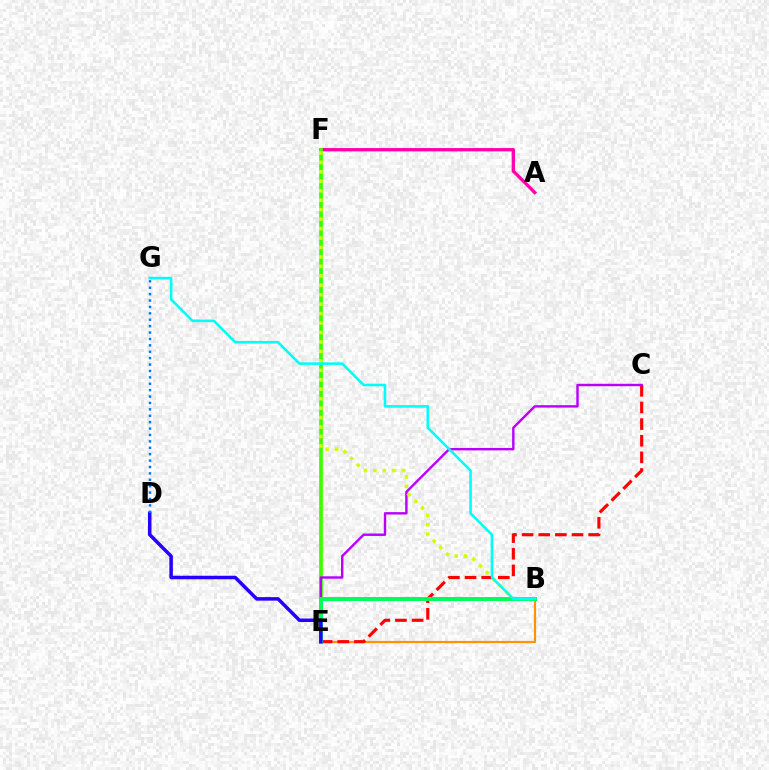{('A', 'F'): [{'color': '#ff00ac', 'line_style': 'solid', 'thickness': 2.39}], ('B', 'E'): [{'color': '#ff9400', 'line_style': 'solid', 'thickness': 1.56}, {'color': '#00ff5c', 'line_style': 'solid', 'thickness': 2.87}], ('C', 'E'): [{'color': '#ff0000', 'line_style': 'dashed', 'thickness': 2.26}, {'color': '#b900ff', 'line_style': 'solid', 'thickness': 1.73}], ('E', 'F'): [{'color': '#3dff00', 'line_style': 'solid', 'thickness': 2.67}], ('B', 'F'): [{'color': '#d1ff00', 'line_style': 'dotted', 'thickness': 2.57}], ('B', 'G'): [{'color': '#00fff6', 'line_style': 'solid', 'thickness': 1.85}], ('D', 'E'): [{'color': '#2500ff', 'line_style': 'solid', 'thickness': 2.52}], ('D', 'G'): [{'color': '#0074ff', 'line_style': 'dotted', 'thickness': 1.74}]}